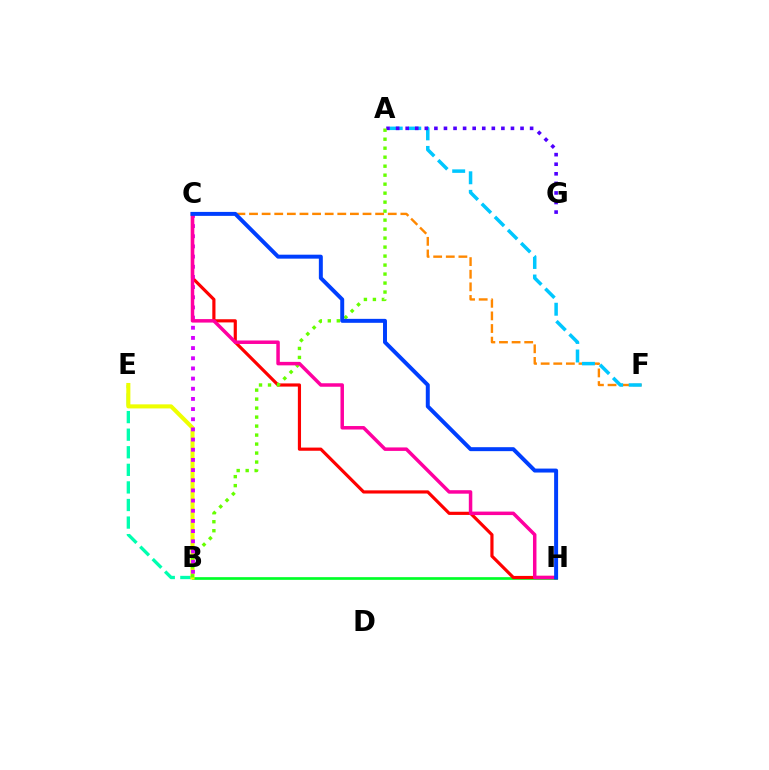{('B', 'H'): [{'color': '#00ff27', 'line_style': 'solid', 'thickness': 1.94}], ('B', 'E'): [{'color': '#00ffaf', 'line_style': 'dashed', 'thickness': 2.39}, {'color': '#eeff00', 'line_style': 'solid', 'thickness': 2.93}], ('C', 'F'): [{'color': '#ff8800', 'line_style': 'dashed', 'thickness': 1.71}], ('C', 'H'): [{'color': '#ff0000', 'line_style': 'solid', 'thickness': 2.28}, {'color': '#ff00a0', 'line_style': 'solid', 'thickness': 2.51}, {'color': '#003fff', 'line_style': 'solid', 'thickness': 2.85}], ('A', 'F'): [{'color': '#00c7ff', 'line_style': 'dashed', 'thickness': 2.52}], ('B', 'C'): [{'color': '#d600ff', 'line_style': 'dotted', 'thickness': 2.76}], ('A', 'G'): [{'color': '#4f00ff', 'line_style': 'dotted', 'thickness': 2.6}], ('A', 'B'): [{'color': '#66ff00', 'line_style': 'dotted', 'thickness': 2.44}]}